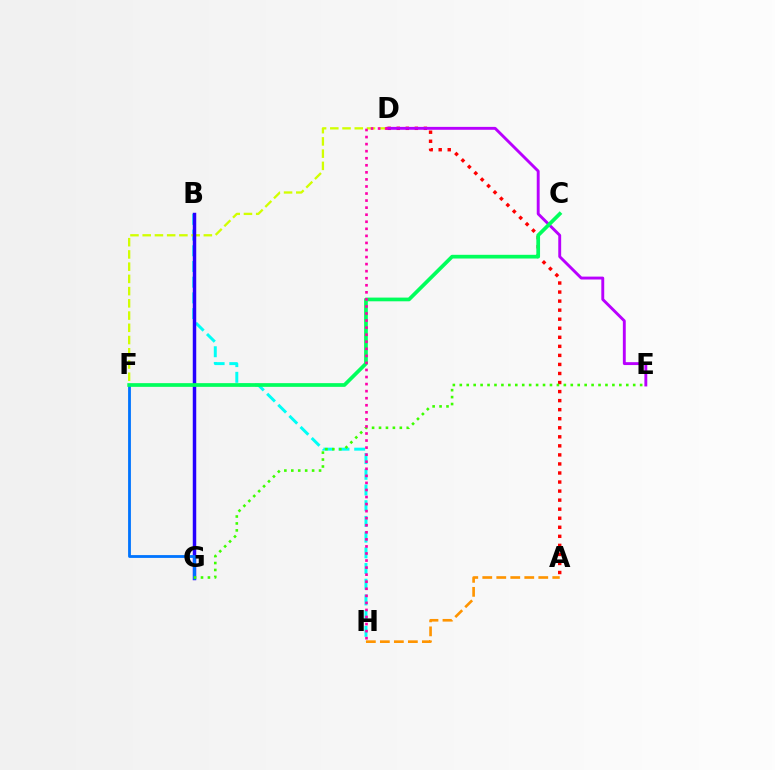{('B', 'H'): [{'color': '#00fff6', 'line_style': 'dashed', 'thickness': 2.13}], ('A', 'H'): [{'color': '#ff9400', 'line_style': 'dashed', 'thickness': 1.9}], ('D', 'F'): [{'color': '#d1ff00', 'line_style': 'dashed', 'thickness': 1.66}], ('A', 'D'): [{'color': '#ff0000', 'line_style': 'dotted', 'thickness': 2.46}], ('B', 'G'): [{'color': '#2500ff', 'line_style': 'solid', 'thickness': 2.5}], ('F', 'G'): [{'color': '#0074ff', 'line_style': 'solid', 'thickness': 2.03}], ('D', 'E'): [{'color': '#b900ff', 'line_style': 'solid', 'thickness': 2.08}], ('C', 'F'): [{'color': '#00ff5c', 'line_style': 'solid', 'thickness': 2.67}], ('E', 'G'): [{'color': '#3dff00', 'line_style': 'dotted', 'thickness': 1.88}], ('D', 'H'): [{'color': '#ff00ac', 'line_style': 'dotted', 'thickness': 1.92}]}